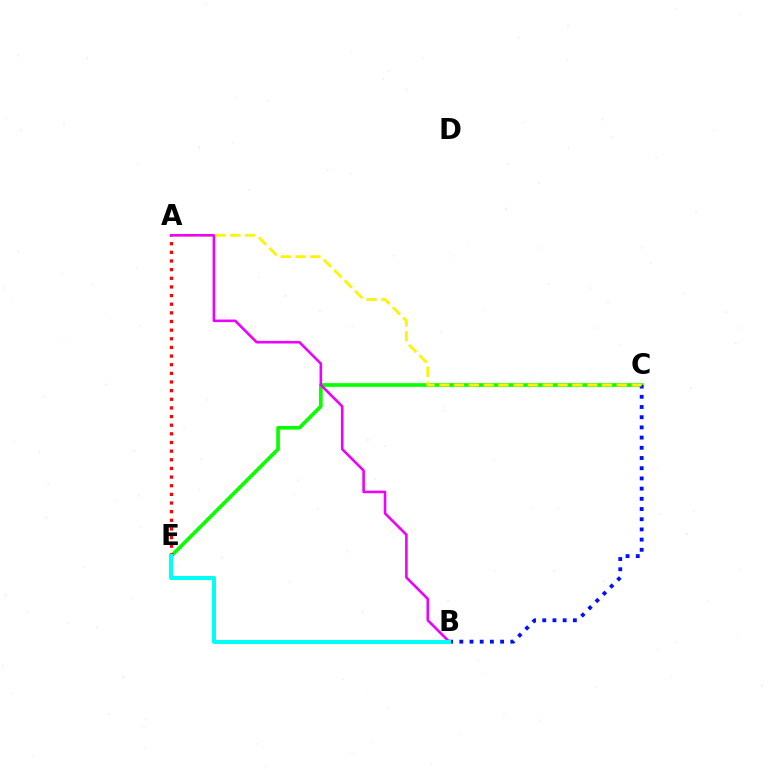{('C', 'E'): [{'color': '#08ff00', 'line_style': 'solid', 'thickness': 2.64}], ('A', 'E'): [{'color': '#ff0000', 'line_style': 'dotted', 'thickness': 2.35}], ('B', 'C'): [{'color': '#0010ff', 'line_style': 'dotted', 'thickness': 2.77}], ('A', 'C'): [{'color': '#fcf500', 'line_style': 'dashed', 'thickness': 2.01}], ('A', 'B'): [{'color': '#ee00ff', 'line_style': 'solid', 'thickness': 1.87}], ('B', 'E'): [{'color': '#00fff6', 'line_style': 'solid', 'thickness': 2.86}]}